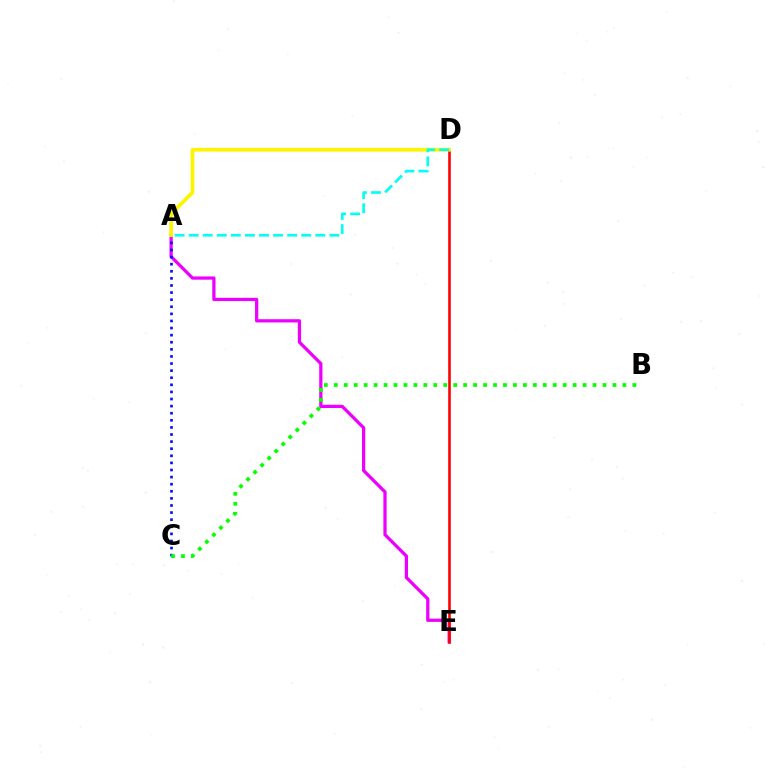{('A', 'E'): [{'color': '#ee00ff', 'line_style': 'solid', 'thickness': 2.34}], ('A', 'C'): [{'color': '#0010ff', 'line_style': 'dotted', 'thickness': 1.93}], ('B', 'C'): [{'color': '#08ff00', 'line_style': 'dotted', 'thickness': 2.7}], ('D', 'E'): [{'color': '#ff0000', 'line_style': 'solid', 'thickness': 1.87}], ('A', 'D'): [{'color': '#fcf500', 'line_style': 'solid', 'thickness': 2.66}, {'color': '#00fff6', 'line_style': 'dashed', 'thickness': 1.91}]}